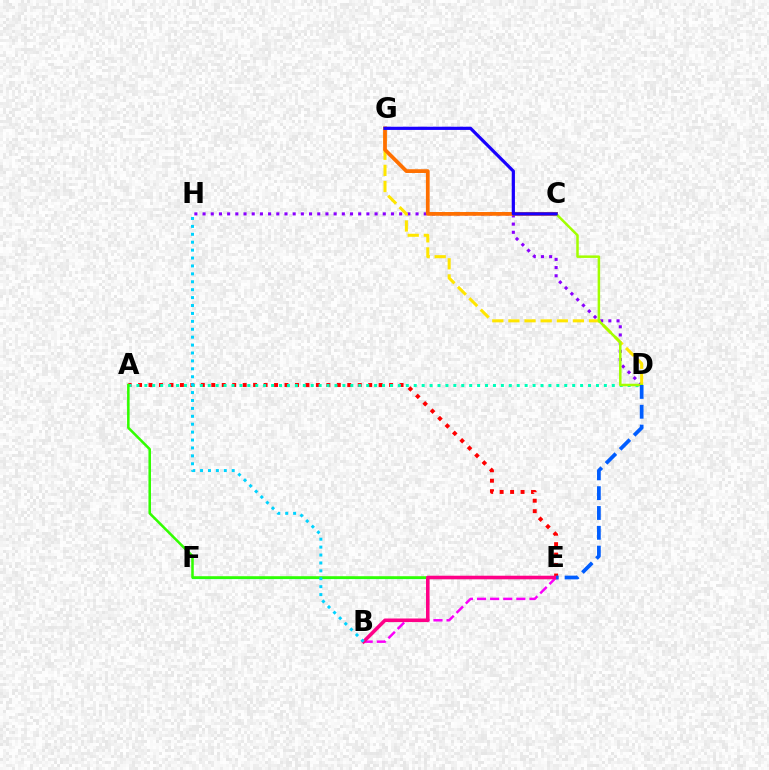{('D', 'H'): [{'color': '#8a00ff', 'line_style': 'dotted', 'thickness': 2.23}], ('E', 'F'): [{'color': '#00ff45', 'line_style': 'solid', 'thickness': 1.55}], ('A', 'E'): [{'color': '#ff0000', 'line_style': 'dotted', 'thickness': 2.84}, {'color': '#31ff00', 'line_style': 'solid', 'thickness': 1.83}], ('D', 'G'): [{'color': '#ffe600', 'line_style': 'dashed', 'thickness': 2.19}], ('C', 'G'): [{'color': '#ff7000', 'line_style': 'solid', 'thickness': 2.7}, {'color': '#1900ff', 'line_style': 'solid', 'thickness': 2.31}], ('A', 'D'): [{'color': '#00ffbb', 'line_style': 'dotted', 'thickness': 2.15}], ('C', 'D'): [{'color': '#a2ff00', 'line_style': 'solid', 'thickness': 1.8}], ('B', 'E'): [{'color': '#fa00f9', 'line_style': 'dashed', 'thickness': 1.78}, {'color': '#ff0088', 'line_style': 'solid', 'thickness': 2.57}], ('B', 'H'): [{'color': '#00d3ff', 'line_style': 'dotted', 'thickness': 2.15}], ('D', 'E'): [{'color': '#005dff', 'line_style': 'dashed', 'thickness': 2.69}]}